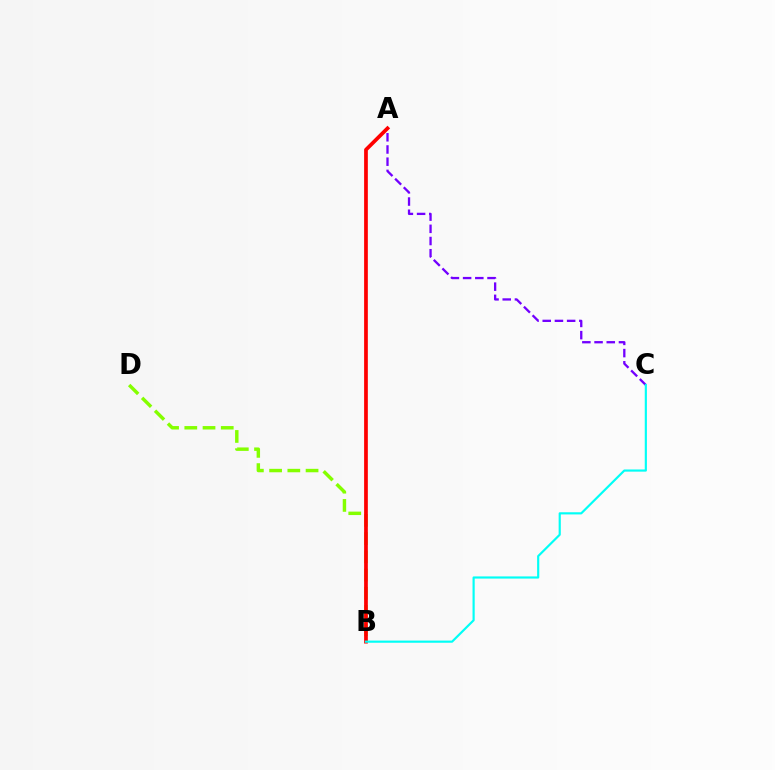{('B', 'D'): [{'color': '#84ff00', 'line_style': 'dashed', 'thickness': 2.48}], ('A', 'C'): [{'color': '#7200ff', 'line_style': 'dashed', 'thickness': 1.66}], ('A', 'B'): [{'color': '#ff0000', 'line_style': 'solid', 'thickness': 2.68}], ('B', 'C'): [{'color': '#00fff6', 'line_style': 'solid', 'thickness': 1.56}]}